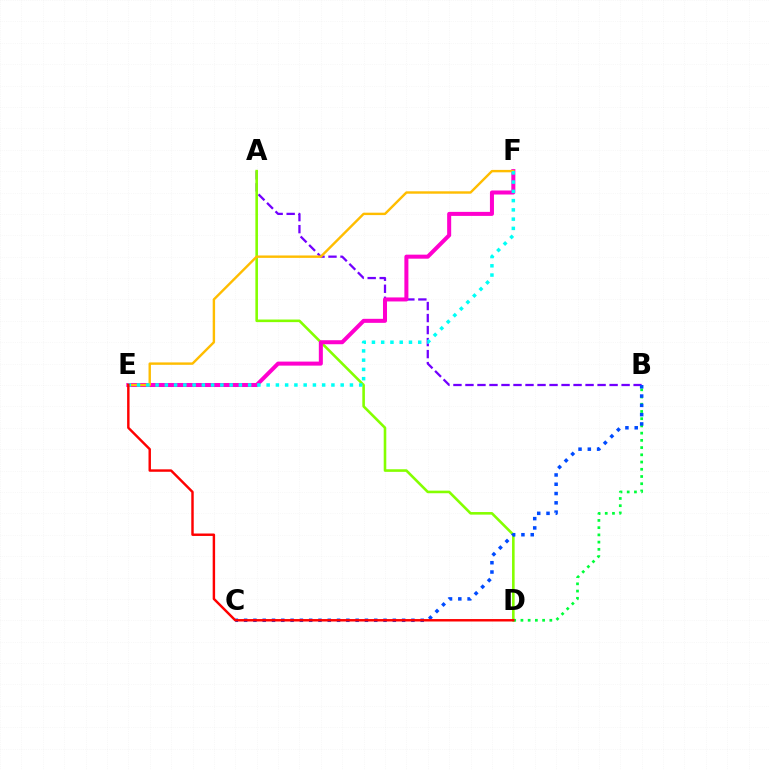{('A', 'B'): [{'color': '#7200ff', 'line_style': 'dashed', 'thickness': 1.63}], ('A', 'D'): [{'color': '#84ff00', 'line_style': 'solid', 'thickness': 1.87}], ('B', 'D'): [{'color': '#00ff39', 'line_style': 'dotted', 'thickness': 1.96}], ('E', 'F'): [{'color': '#ff00cf', 'line_style': 'solid', 'thickness': 2.9}, {'color': '#ffbd00', 'line_style': 'solid', 'thickness': 1.73}, {'color': '#00fff6', 'line_style': 'dotted', 'thickness': 2.51}], ('B', 'C'): [{'color': '#004bff', 'line_style': 'dotted', 'thickness': 2.53}], ('D', 'E'): [{'color': '#ff0000', 'line_style': 'solid', 'thickness': 1.76}]}